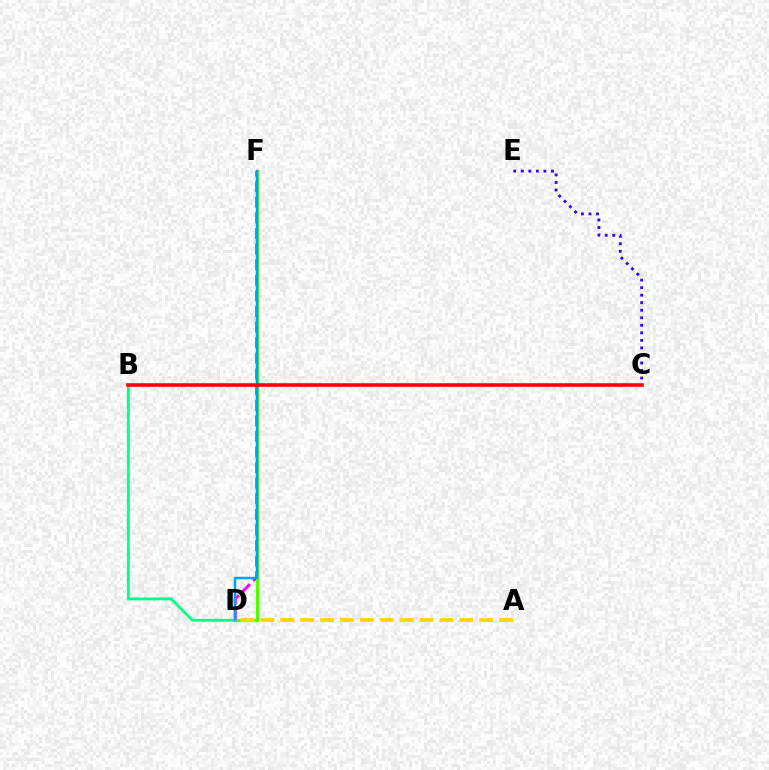{('B', 'D'): [{'color': '#00ff86', 'line_style': 'solid', 'thickness': 2.02}], ('C', 'E'): [{'color': '#3700ff', 'line_style': 'dotted', 'thickness': 2.05}], ('D', 'F'): [{'color': '#ff00ed', 'line_style': 'dashed', 'thickness': 2.12}, {'color': '#4fff00', 'line_style': 'solid', 'thickness': 2.26}, {'color': '#009eff', 'line_style': 'solid', 'thickness': 1.79}], ('A', 'D'): [{'color': '#ffd500', 'line_style': 'dashed', 'thickness': 2.7}], ('B', 'C'): [{'color': '#ff0000', 'line_style': 'solid', 'thickness': 2.56}]}